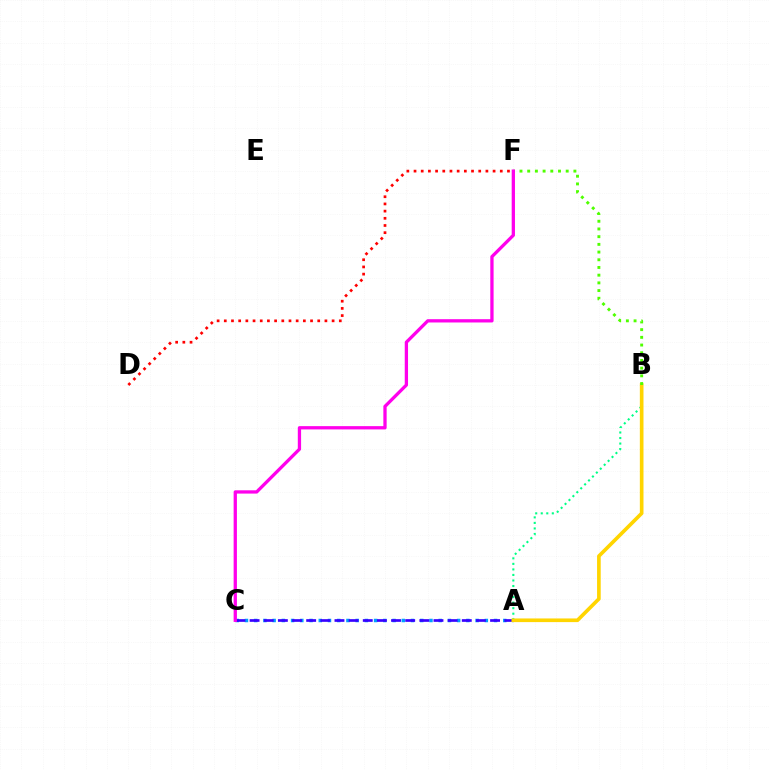{('A', 'C'): [{'color': '#009eff', 'line_style': 'dotted', 'thickness': 2.51}, {'color': '#3700ff', 'line_style': 'dashed', 'thickness': 1.92}], ('A', 'B'): [{'color': '#00ff86', 'line_style': 'dotted', 'thickness': 1.5}, {'color': '#ffd500', 'line_style': 'solid', 'thickness': 2.63}], ('D', 'F'): [{'color': '#ff0000', 'line_style': 'dotted', 'thickness': 1.95}], ('B', 'F'): [{'color': '#4fff00', 'line_style': 'dotted', 'thickness': 2.09}], ('C', 'F'): [{'color': '#ff00ed', 'line_style': 'solid', 'thickness': 2.37}]}